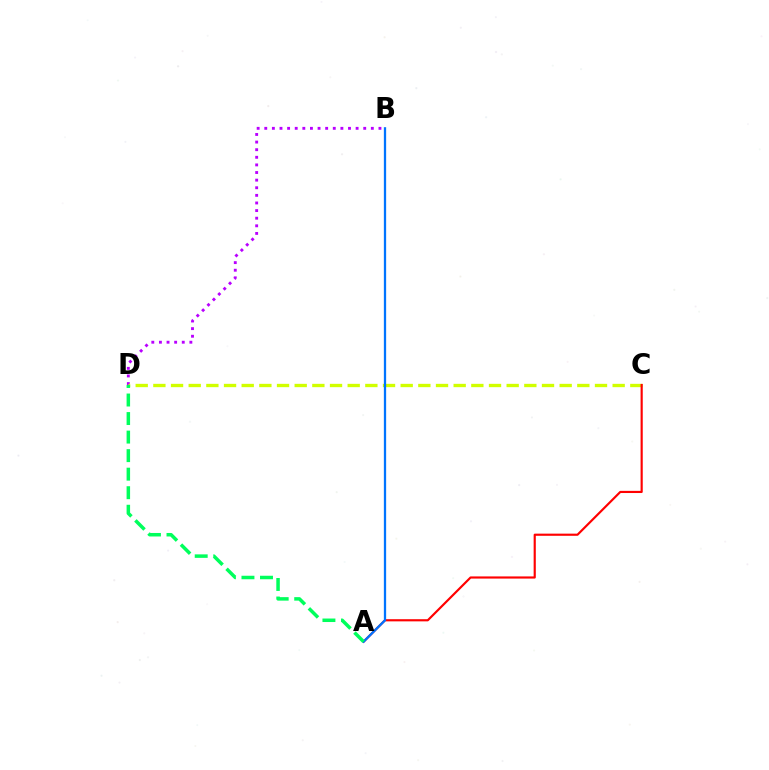{('B', 'D'): [{'color': '#b900ff', 'line_style': 'dotted', 'thickness': 2.07}], ('C', 'D'): [{'color': '#d1ff00', 'line_style': 'dashed', 'thickness': 2.4}], ('A', 'C'): [{'color': '#ff0000', 'line_style': 'solid', 'thickness': 1.56}], ('A', 'B'): [{'color': '#0074ff', 'line_style': 'solid', 'thickness': 1.65}], ('A', 'D'): [{'color': '#00ff5c', 'line_style': 'dashed', 'thickness': 2.52}]}